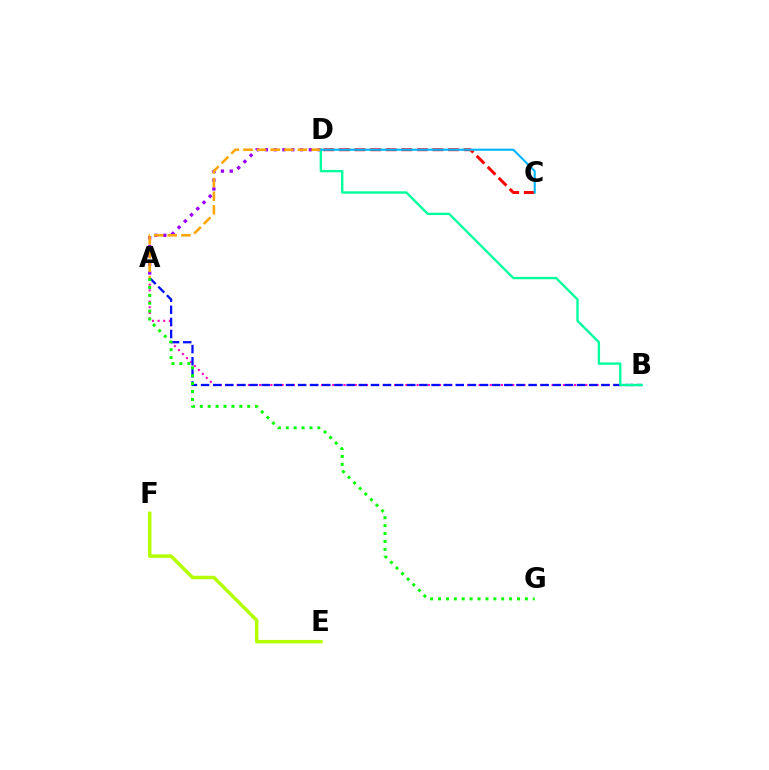{('E', 'F'): [{'color': '#b3ff00', 'line_style': 'solid', 'thickness': 2.51}], ('A', 'B'): [{'color': '#ff00bd', 'line_style': 'dotted', 'thickness': 1.53}, {'color': '#0010ff', 'line_style': 'dashed', 'thickness': 1.65}], ('A', 'G'): [{'color': '#08ff00', 'line_style': 'dotted', 'thickness': 2.15}], ('C', 'D'): [{'color': '#ff0000', 'line_style': 'dashed', 'thickness': 2.12}, {'color': '#00b5ff', 'line_style': 'solid', 'thickness': 1.51}], ('A', 'D'): [{'color': '#9b00ff', 'line_style': 'dotted', 'thickness': 2.39}, {'color': '#ffa500', 'line_style': 'dashed', 'thickness': 1.85}], ('B', 'D'): [{'color': '#00ff9d', 'line_style': 'solid', 'thickness': 1.7}]}